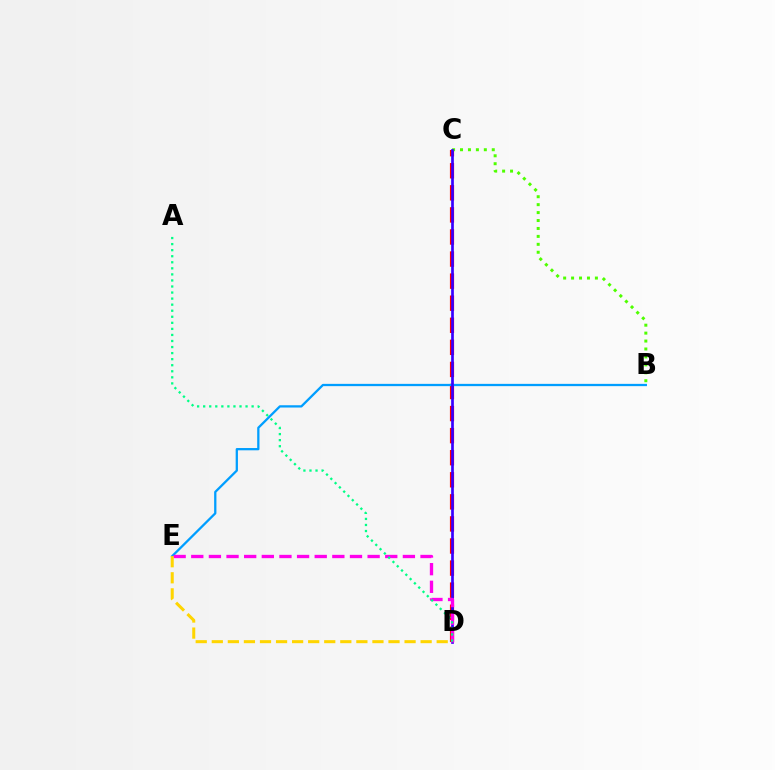{('C', 'D'): [{'color': '#ff0000', 'line_style': 'dashed', 'thickness': 3.0}, {'color': '#3700ff', 'line_style': 'solid', 'thickness': 1.94}], ('B', 'E'): [{'color': '#009eff', 'line_style': 'solid', 'thickness': 1.64}], ('B', 'C'): [{'color': '#4fff00', 'line_style': 'dotted', 'thickness': 2.16}], ('D', 'E'): [{'color': '#ff00ed', 'line_style': 'dashed', 'thickness': 2.4}, {'color': '#ffd500', 'line_style': 'dashed', 'thickness': 2.18}], ('A', 'D'): [{'color': '#00ff86', 'line_style': 'dotted', 'thickness': 1.65}]}